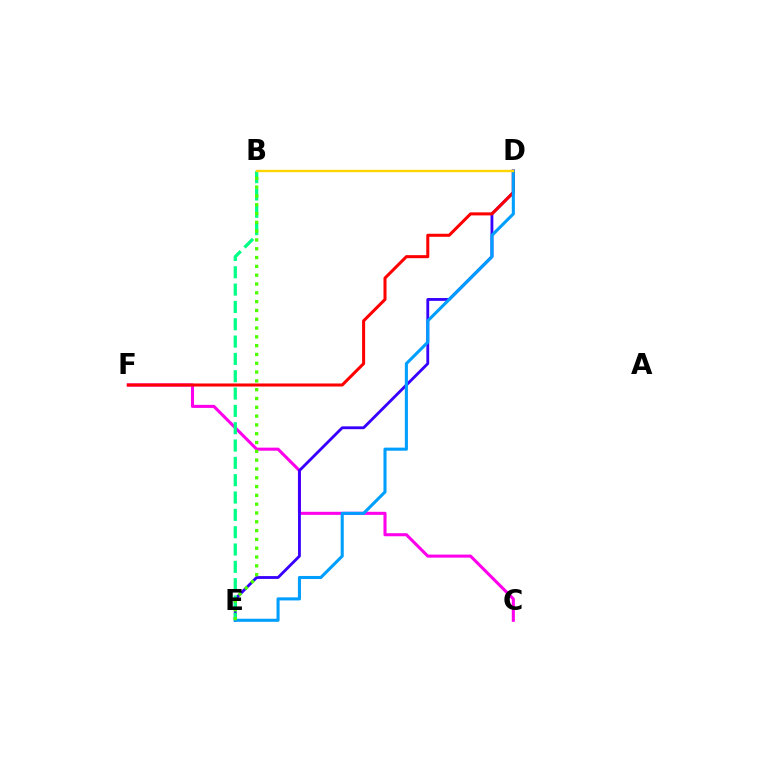{('C', 'F'): [{'color': '#ff00ed', 'line_style': 'solid', 'thickness': 2.21}], ('D', 'E'): [{'color': '#3700ff', 'line_style': 'solid', 'thickness': 2.04}, {'color': '#009eff', 'line_style': 'solid', 'thickness': 2.21}], ('B', 'E'): [{'color': '#00ff86', 'line_style': 'dashed', 'thickness': 2.35}, {'color': '#4fff00', 'line_style': 'dotted', 'thickness': 2.39}], ('D', 'F'): [{'color': '#ff0000', 'line_style': 'solid', 'thickness': 2.19}], ('B', 'D'): [{'color': '#ffd500', 'line_style': 'solid', 'thickness': 1.71}]}